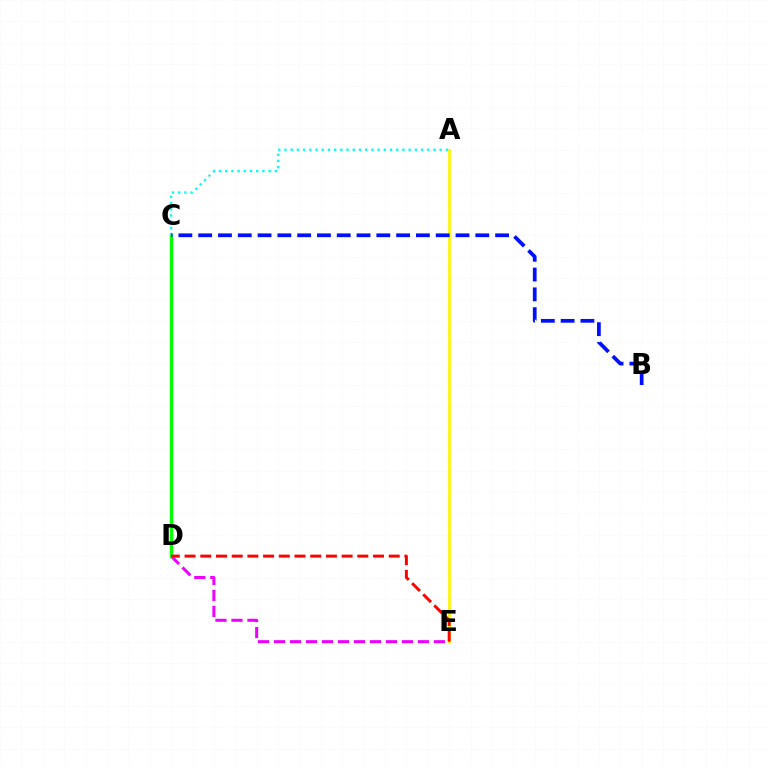{('D', 'E'): [{'color': '#ee00ff', 'line_style': 'dashed', 'thickness': 2.17}, {'color': '#ff0000', 'line_style': 'dashed', 'thickness': 2.13}], ('C', 'D'): [{'color': '#08ff00', 'line_style': 'solid', 'thickness': 2.49}], ('A', 'E'): [{'color': '#fcf500', 'line_style': 'solid', 'thickness': 1.93}], ('A', 'C'): [{'color': '#00fff6', 'line_style': 'dotted', 'thickness': 1.69}], ('B', 'C'): [{'color': '#0010ff', 'line_style': 'dashed', 'thickness': 2.69}]}